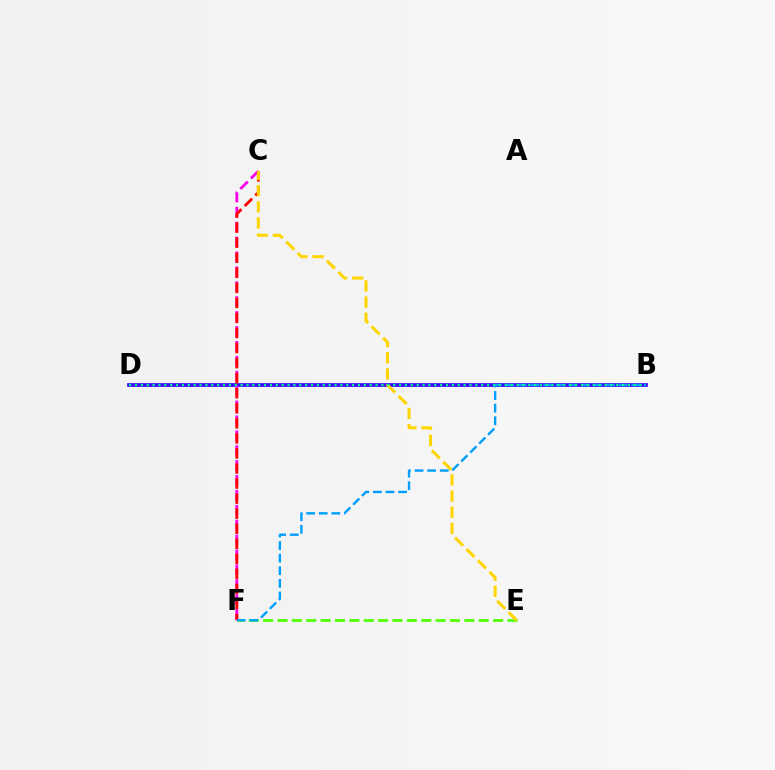{('E', 'F'): [{'color': '#4fff00', 'line_style': 'dashed', 'thickness': 1.95}], ('B', 'D'): [{'color': '#3700ff', 'line_style': 'solid', 'thickness': 2.65}, {'color': '#00ff86', 'line_style': 'dotted', 'thickness': 1.59}], ('C', 'F'): [{'color': '#ff00ed', 'line_style': 'dashed', 'thickness': 2.02}, {'color': '#ff0000', 'line_style': 'dashed', 'thickness': 2.05}], ('C', 'E'): [{'color': '#ffd500', 'line_style': 'dashed', 'thickness': 2.2}], ('B', 'F'): [{'color': '#009eff', 'line_style': 'dashed', 'thickness': 1.71}]}